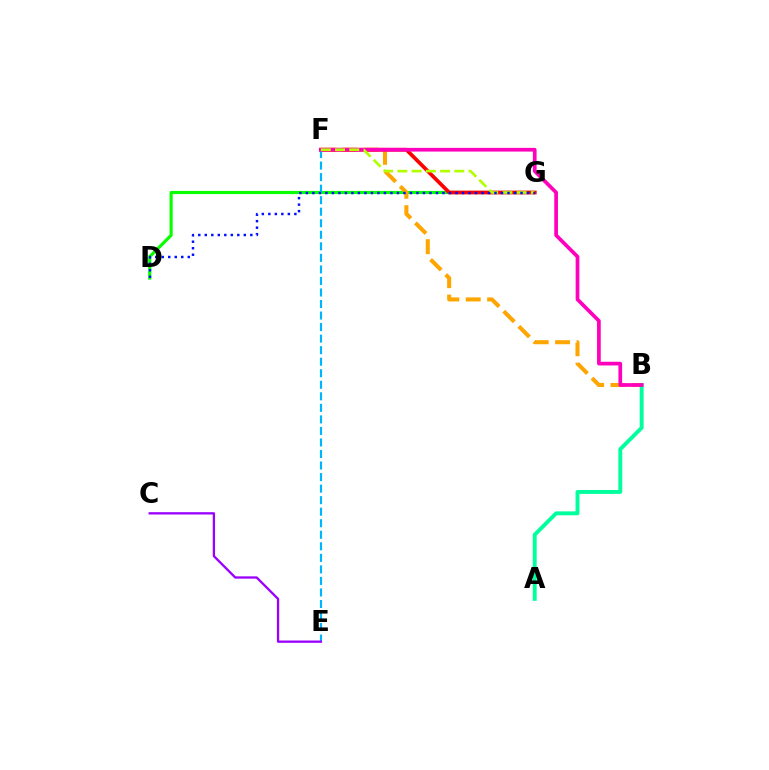{('D', 'G'): [{'color': '#08ff00', 'line_style': 'solid', 'thickness': 2.27}, {'color': '#0010ff', 'line_style': 'dotted', 'thickness': 1.77}], ('B', 'F'): [{'color': '#ffa500', 'line_style': 'dashed', 'thickness': 2.91}, {'color': '#ff00bd', 'line_style': 'solid', 'thickness': 2.67}], ('F', 'G'): [{'color': '#ff0000', 'line_style': 'solid', 'thickness': 2.67}, {'color': '#b3ff00', 'line_style': 'dashed', 'thickness': 1.93}], ('E', 'F'): [{'color': '#00b5ff', 'line_style': 'dashed', 'thickness': 1.57}], ('A', 'B'): [{'color': '#00ff9d', 'line_style': 'solid', 'thickness': 2.81}], ('C', 'E'): [{'color': '#9b00ff', 'line_style': 'solid', 'thickness': 1.66}]}